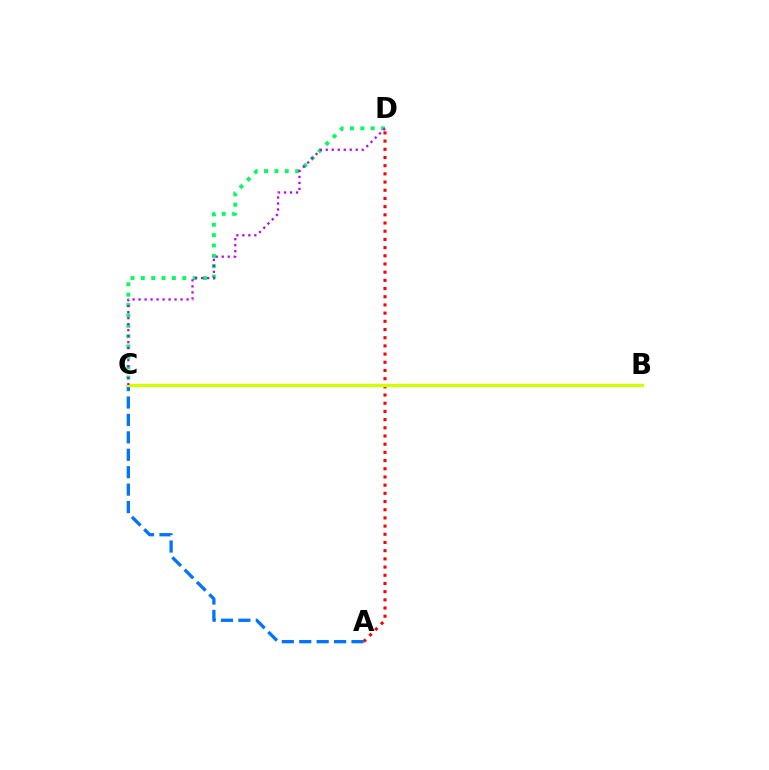{('C', 'D'): [{'color': '#00ff5c', 'line_style': 'dotted', 'thickness': 2.82}, {'color': '#b900ff', 'line_style': 'dotted', 'thickness': 1.63}], ('A', 'D'): [{'color': '#ff0000', 'line_style': 'dotted', 'thickness': 2.23}], ('A', 'C'): [{'color': '#0074ff', 'line_style': 'dashed', 'thickness': 2.37}], ('B', 'C'): [{'color': '#d1ff00', 'line_style': 'solid', 'thickness': 2.37}]}